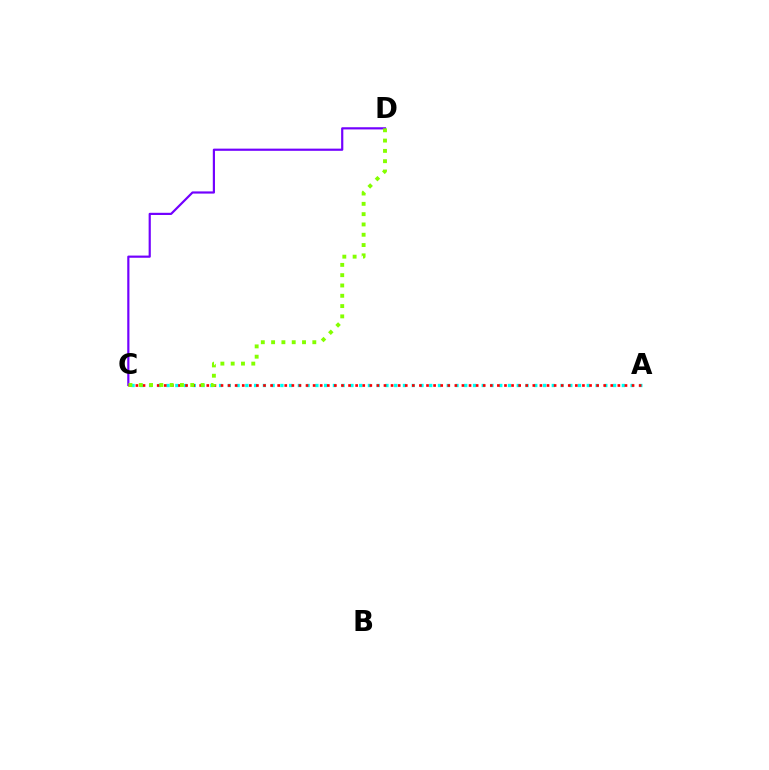{('C', 'D'): [{'color': '#7200ff', 'line_style': 'solid', 'thickness': 1.57}, {'color': '#84ff00', 'line_style': 'dotted', 'thickness': 2.8}], ('A', 'C'): [{'color': '#00fff6', 'line_style': 'dotted', 'thickness': 2.38}, {'color': '#ff0000', 'line_style': 'dotted', 'thickness': 1.93}]}